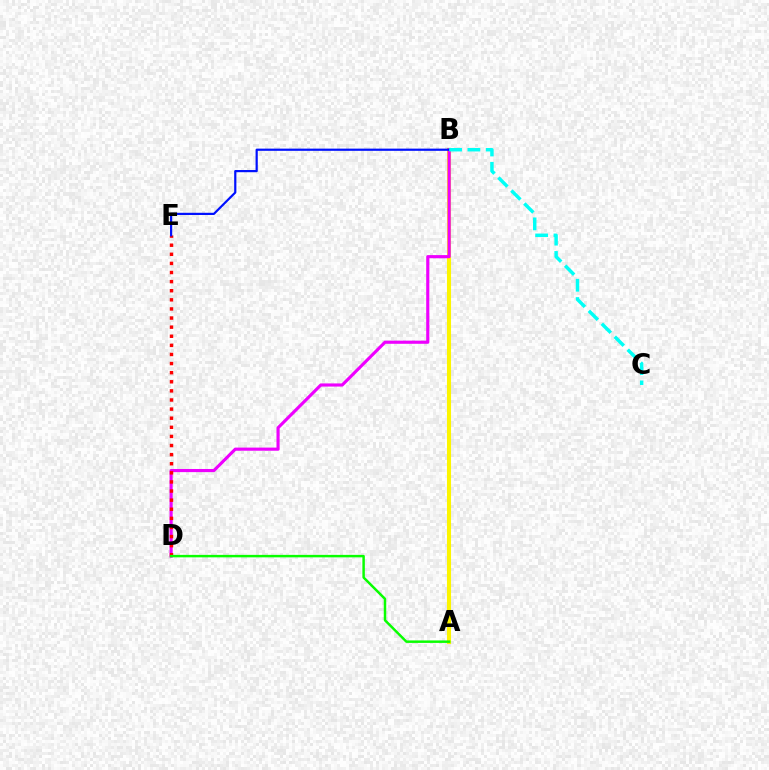{('A', 'B'): [{'color': '#fcf500', 'line_style': 'solid', 'thickness': 2.93}], ('B', 'D'): [{'color': '#ee00ff', 'line_style': 'solid', 'thickness': 2.26}], ('D', 'E'): [{'color': '#ff0000', 'line_style': 'dotted', 'thickness': 2.47}], ('B', 'E'): [{'color': '#0010ff', 'line_style': 'solid', 'thickness': 1.59}], ('B', 'C'): [{'color': '#00fff6', 'line_style': 'dashed', 'thickness': 2.49}], ('A', 'D'): [{'color': '#08ff00', 'line_style': 'solid', 'thickness': 1.78}]}